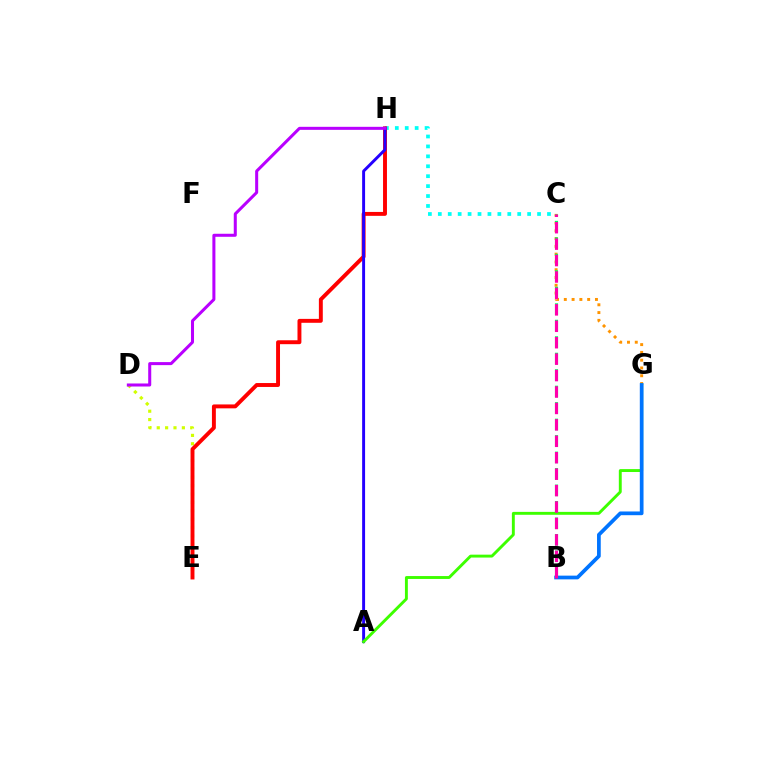{('D', 'E'): [{'color': '#d1ff00', 'line_style': 'dotted', 'thickness': 2.27}], ('C', 'G'): [{'color': '#ff9400', 'line_style': 'dotted', 'thickness': 2.12}], ('C', 'H'): [{'color': '#00fff6', 'line_style': 'dotted', 'thickness': 2.7}], ('E', 'H'): [{'color': '#ff0000', 'line_style': 'solid', 'thickness': 2.82}], ('A', 'H'): [{'color': '#2500ff', 'line_style': 'solid', 'thickness': 2.12}], ('A', 'G'): [{'color': '#3dff00', 'line_style': 'solid', 'thickness': 2.09}], ('B', 'C'): [{'color': '#00ff5c', 'line_style': 'dashed', 'thickness': 2.24}, {'color': '#ff00ac', 'line_style': 'dashed', 'thickness': 2.23}], ('B', 'G'): [{'color': '#0074ff', 'line_style': 'solid', 'thickness': 2.68}], ('D', 'H'): [{'color': '#b900ff', 'line_style': 'solid', 'thickness': 2.18}]}